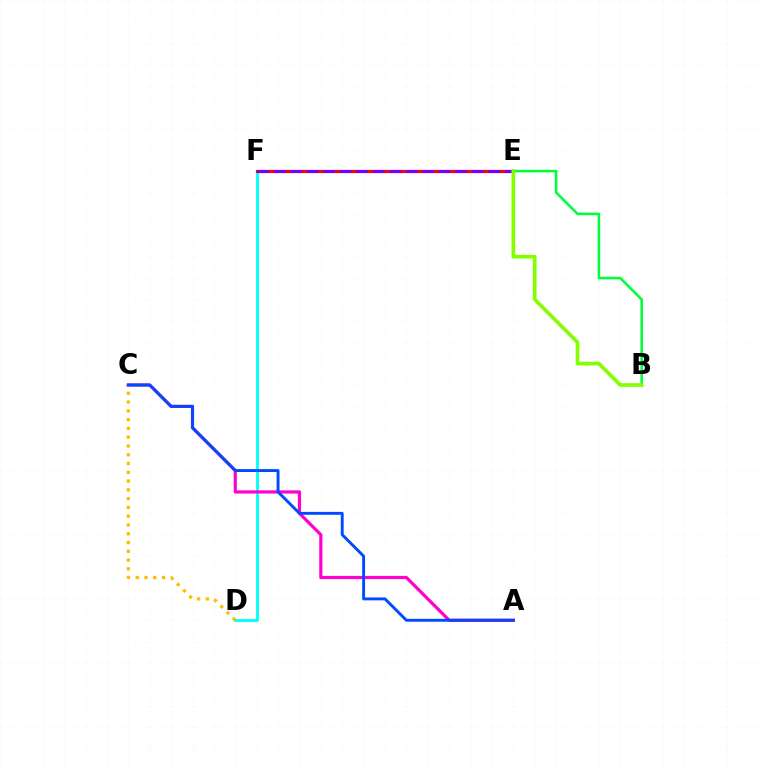{('D', 'F'): [{'color': '#00fff6', 'line_style': 'solid', 'thickness': 2.03}], ('E', 'F'): [{'color': '#ff0000', 'line_style': 'solid', 'thickness': 2.28}, {'color': '#7200ff', 'line_style': 'dashed', 'thickness': 2.24}], ('B', 'E'): [{'color': '#00ff39', 'line_style': 'solid', 'thickness': 1.85}, {'color': '#84ff00', 'line_style': 'solid', 'thickness': 2.64}], ('A', 'C'): [{'color': '#ff00cf', 'line_style': 'solid', 'thickness': 2.3}, {'color': '#004bff', 'line_style': 'solid', 'thickness': 2.09}], ('C', 'D'): [{'color': '#ffbd00', 'line_style': 'dotted', 'thickness': 2.38}]}